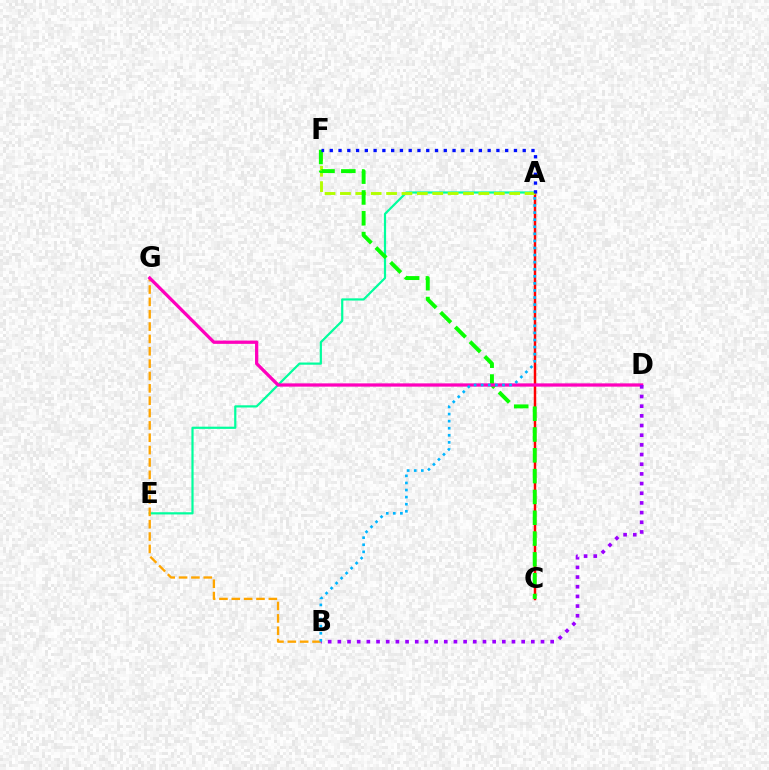{('A', 'C'): [{'color': '#ff0000', 'line_style': 'solid', 'thickness': 1.78}], ('A', 'E'): [{'color': '#00ff9d', 'line_style': 'solid', 'thickness': 1.59}], ('A', 'F'): [{'color': '#b3ff00', 'line_style': 'dashed', 'thickness': 2.09}, {'color': '#0010ff', 'line_style': 'dotted', 'thickness': 2.38}], ('C', 'F'): [{'color': '#08ff00', 'line_style': 'dashed', 'thickness': 2.83}], ('B', 'G'): [{'color': '#ffa500', 'line_style': 'dashed', 'thickness': 1.68}], ('D', 'G'): [{'color': '#ff00bd', 'line_style': 'solid', 'thickness': 2.35}], ('B', 'D'): [{'color': '#9b00ff', 'line_style': 'dotted', 'thickness': 2.63}], ('A', 'B'): [{'color': '#00b5ff', 'line_style': 'dotted', 'thickness': 1.92}]}